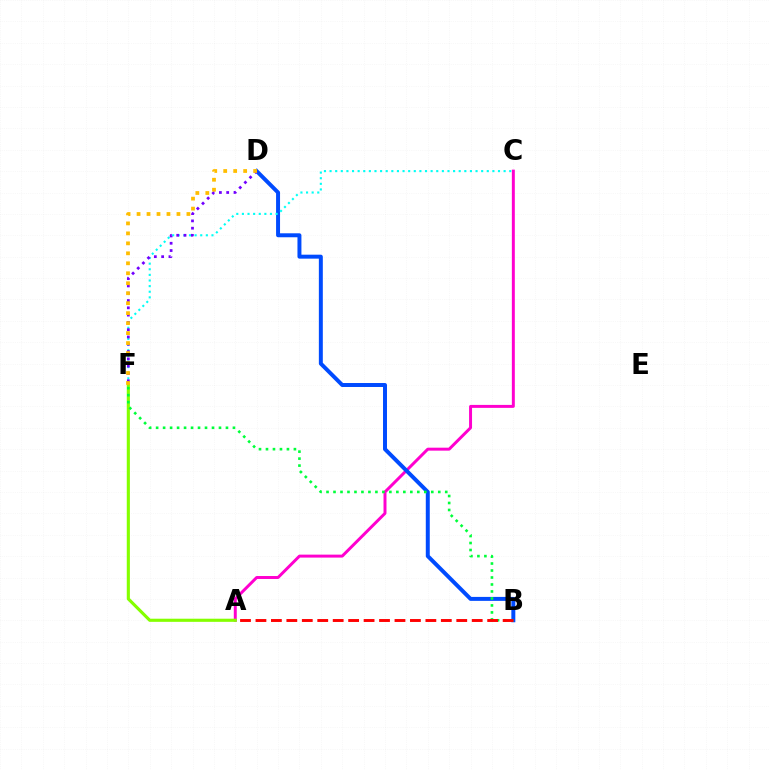{('A', 'C'): [{'color': '#ff00cf', 'line_style': 'solid', 'thickness': 2.14}], ('B', 'D'): [{'color': '#004bff', 'line_style': 'solid', 'thickness': 2.86}], ('C', 'F'): [{'color': '#00fff6', 'line_style': 'dotted', 'thickness': 1.53}], ('A', 'F'): [{'color': '#84ff00', 'line_style': 'solid', 'thickness': 2.25}], ('D', 'F'): [{'color': '#7200ff', 'line_style': 'dotted', 'thickness': 1.98}, {'color': '#ffbd00', 'line_style': 'dotted', 'thickness': 2.71}], ('B', 'F'): [{'color': '#00ff39', 'line_style': 'dotted', 'thickness': 1.9}], ('A', 'B'): [{'color': '#ff0000', 'line_style': 'dashed', 'thickness': 2.1}]}